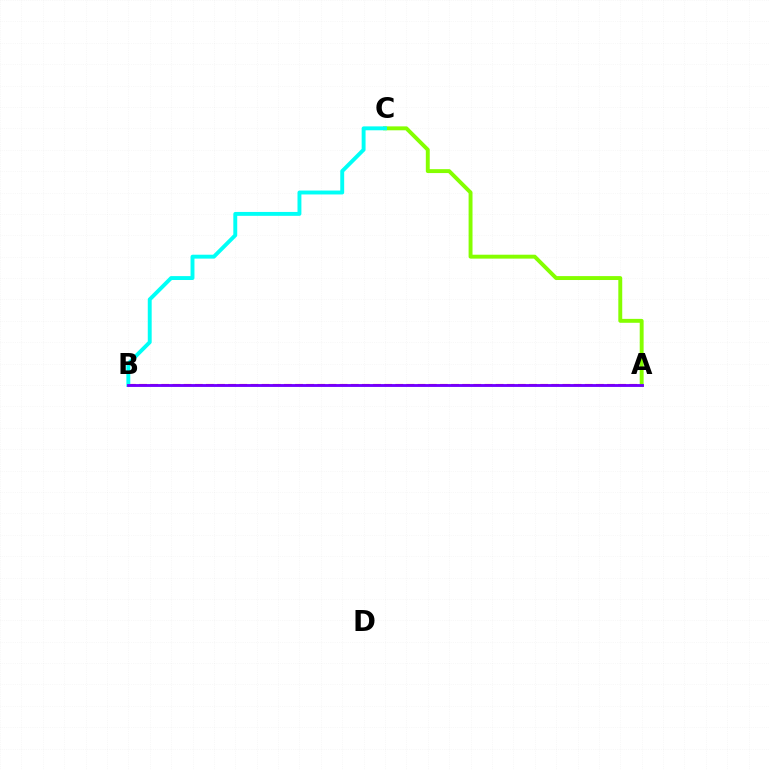{('A', 'B'): [{'color': '#ff0000', 'line_style': 'dashed', 'thickness': 1.51}, {'color': '#7200ff', 'line_style': 'solid', 'thickness': 2.06}], ('A', 'C'): [{'color': '#84ff00', 'line_style': 'solid', 'thickness': 2.82}], ('B', 'C'): [{'color': '#00fff6', 'line_style': 'solid', 'thickness': 2.81}]}